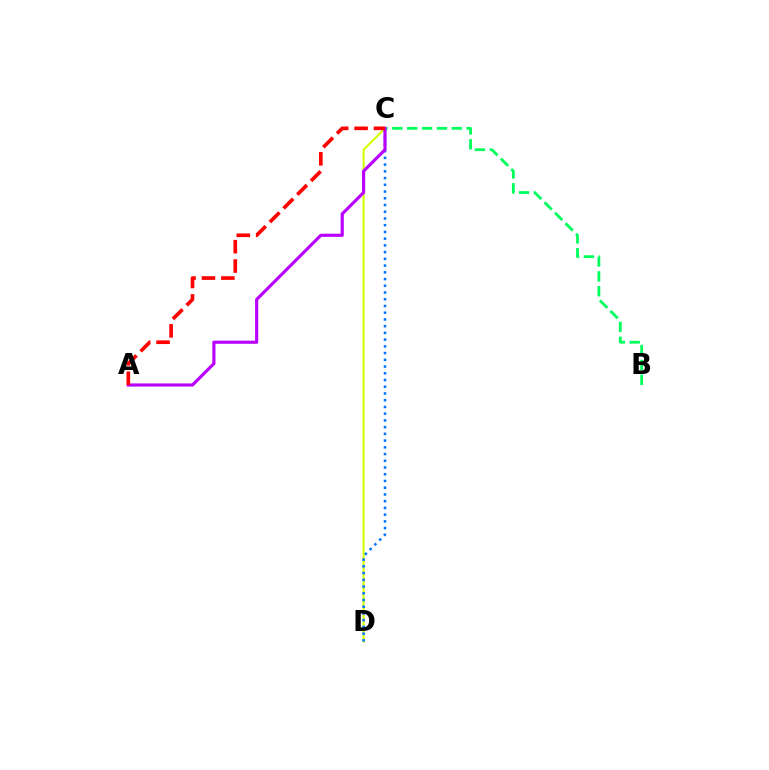{('C', 'D'): [{'color': '#d1ff00', 'line_style': 'solid', 'thickness': 1.5}, {'color': '#0074ff', 'line_style': 'dotted', 'thickness': 1.83}], ('B', 'C'): [{'color': '#00ff5c', 'line_style': 'dashed', 'thickness': 2.02}], ('A', 'C'): [{'color': '#b900ff', 'line_style': 'solid', 'thickness': 2.27}, {'color': '#ff0000', 'line_style': 'dashed', 'thickness': 2.64}]}